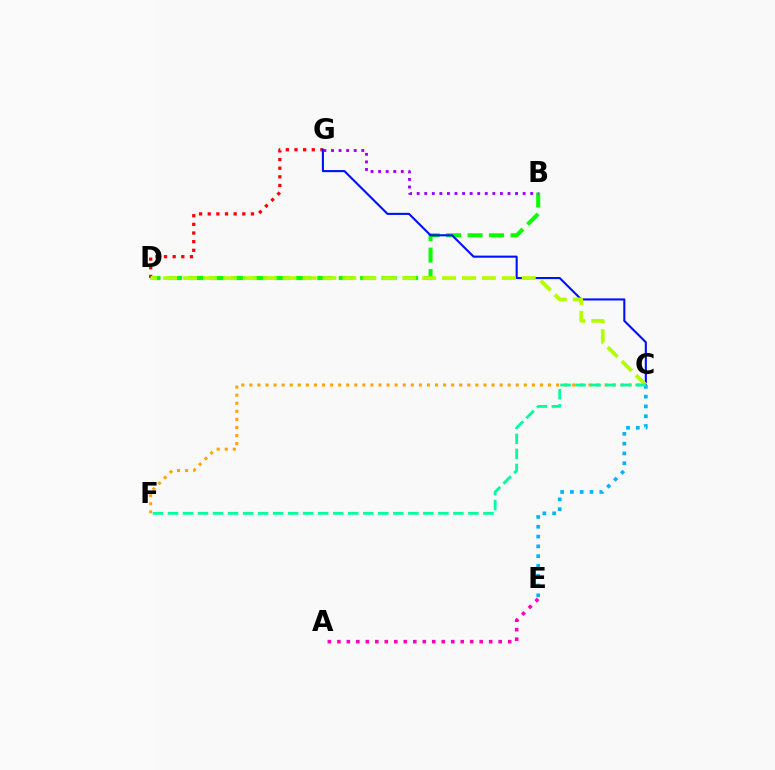{('D', 'G'): [{'color': '#ff0000', 'line_style': 'dotted', 'thickness': 2.35}], ('B', 'D'): [{'color': '#08ff00', 'line_style': 'dashed', 'thickness': 2.91}], ('C', 'G'): [{'color': '#0010ff', 'line_style': 'solid', 'thickness': 1.51}], ('A', 'E'): [{'color': '#ff00bd', 'line_style': 'dotted', 'thickness': 2.58}], ('C', 'D'): [{'color': '#b3ff00', 'line_style': 'dashed', 'thickness': 2.71}], ('C', 'E'): [{'color': '#00b5ff', 'line_style': 'dotted', 'thickness': 2.66}], ('C', 'F'): [{'color': '#ffa500', 'line_style': 'dotted', 'thickness': 2.19}, {'color': '#00ff9d', 'line_style': 'dashed', 'thickness': 2.04}], ('B', 'G'): [{'color': '#9b00ff', 'line_style': 'dotted', 'thickness': 2.06}]}